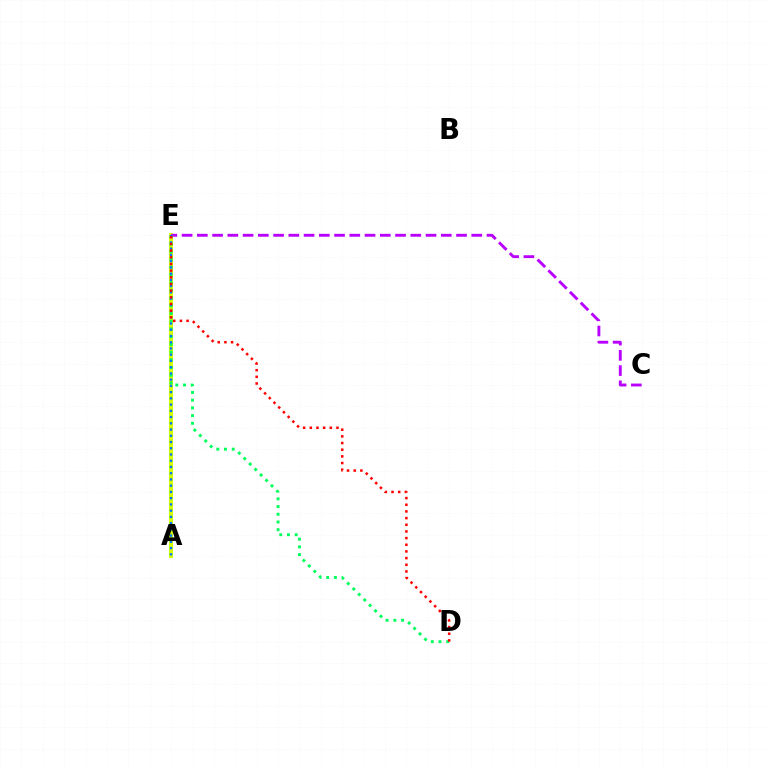{('A', 'E'): [{'color': '#d1ff00', 'line_style': 'solid', 'thickness': 2.9}, {'color': '#0074ff', 'line_style': 'dotted', 'thickness': 1.69}], ('C', 'E'): [{'color': '#b900ff', 'line_style': 'dashed', 'thickness': 2.07}], ('D', 'E'): [{'color': '#00ff5c', 'line_style': 'dotted', 'thickness': 2.1}, {'color': '#ff0000', 'line_style': 'dotted', 'thickness': 1.81}]}